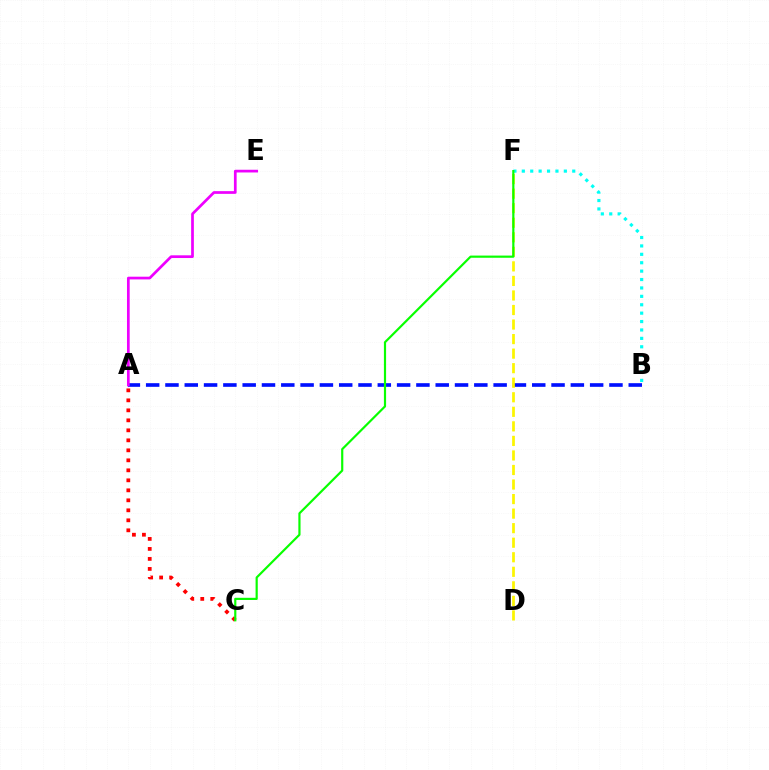{('B', 'F'): [{'color': '#00fff6', 'line_style': 'dotted', 'thickness': 2.28}], ('A', 'B'): [{'color': '#0010ff', 'line_style': 'dashed', 'thickness': 2.62}], ('D', 'F'): [{'color': '#fcf500', 'line_style': 'dashed', 'thickness': 1.98}], ('A', 'E'): [{'color': '#ee00ff', 'line_style': 'solid', 'thickness': 1.96}], ('A', 'C'): [{'color': '#ff0000', 'line_style': 'dotted', 'thickness': 2.72}], ('C', 'F'): [{'color': '#08ff00', 'line_style': 'solid', 'thickness': 1.57}]}